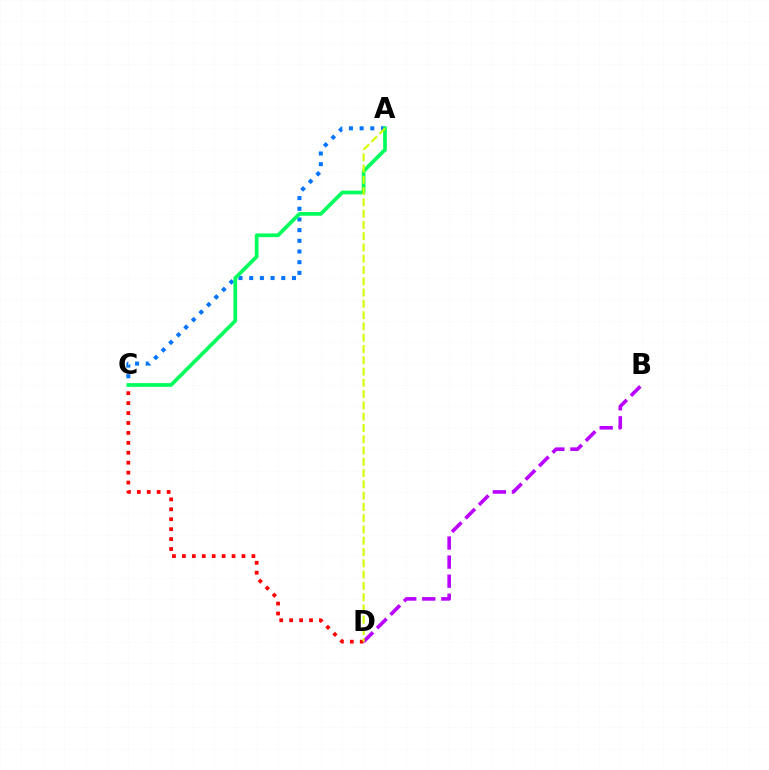{('A', 'C'): [{'color': '#0074ff', 'line_style': 'dotted', 'thickness': 2.9}, {'color': '#00ff5c', 'line_style': 'solid', 'thickness': 2.67}], ('B', 'D'): [{'color': '#b900ff', 'line_style': 'dashed', 'thickness': 2.59}], ('C', 'D'): [{'color': '#ff0000', 'line_style': 'dotted', 'thickness': 2.7}], ('A', 'D'): [{'color': '#d1ff00', 'line_style': 'dashed', 'thickness': 1.53}]}